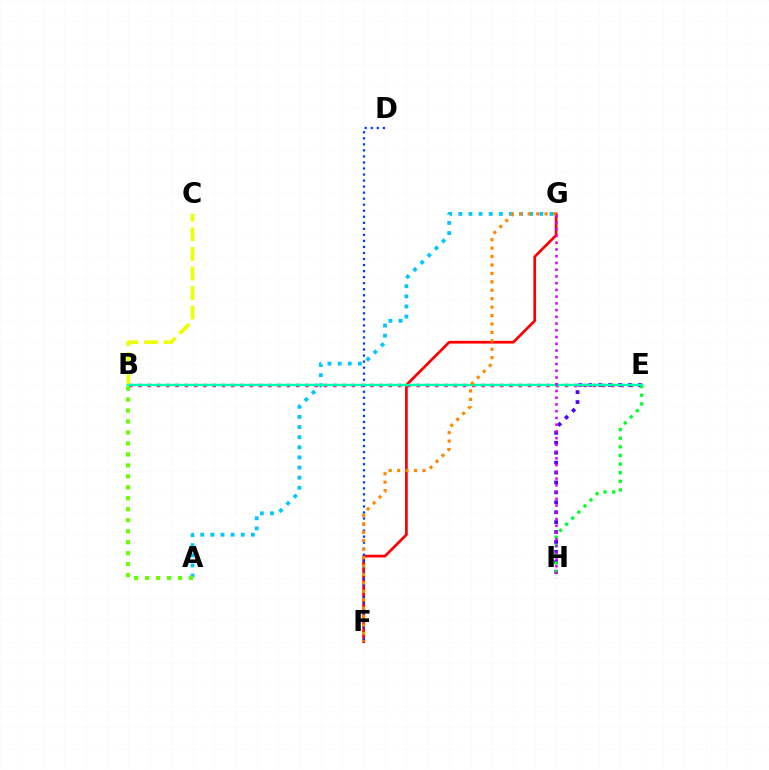{('B', 'E'): [{'color': '#ff00a0', 'line_style': 'dotted', 'thickness': 2.52}, {'color': '#00ffaf', 'line_style': 'solid', 'thickness': 1.78}], ('E', 'H'): [{'color': '#4f00ff', 'line_style': 'dotted', 'thickness': 2.69}, {'color': '#00ff27', 'line_style': 'dotted', 'thickness': 2.34}], ('F', 'G'): [{'color': '#ff0000', 'line_style': 'solid', 'thickness': 1.96}, {'color': '#ff8800', 'line_style': 'dotted', 'thickness': 2.29}], ('D', 'F'): [{'color': '#003fff', 'line_style': 'dotted', 'thickness': 1.64}], ('B', 'C'): [{'color': '#eeff00', 'line_style': 'dashed', 'thickness': 2.65}], ('A', 'G'): [{'color': '#00c7ff', 'line_style': 'dotted', 'thickness': 2.75}], ('A', 'B'): [{'color': '#66ff00', 'line_style': 'dotted', 'thickness': 2.98}], ('G', 'H'): [{'color': '#d600ff', 'line_style': 'dotted', 'thickness': 1.83}]}